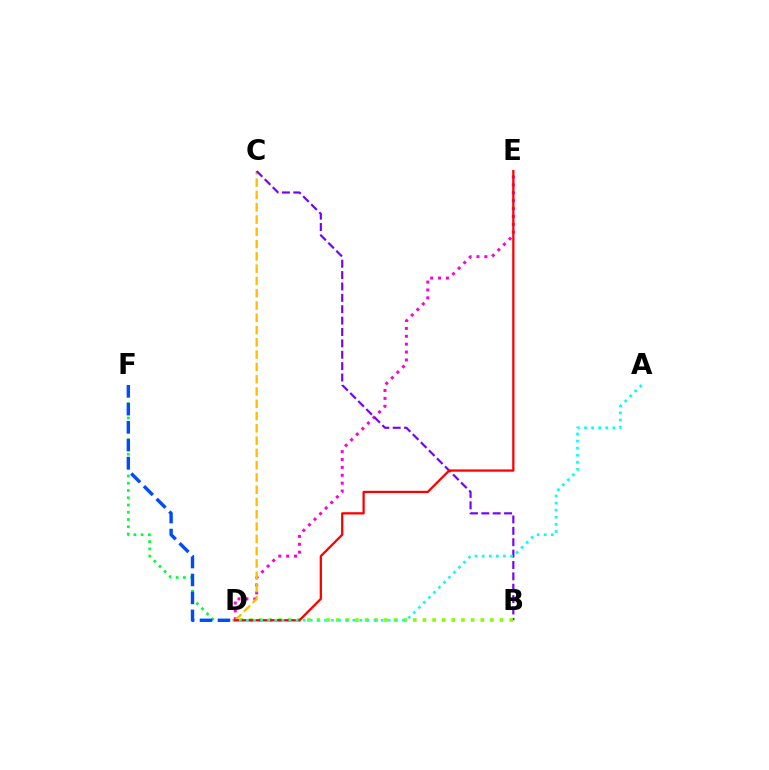{('D', 'F'): [{'color': '#00ff39', 'line_style': 'dotted', 'thickness': 1.97}, {'color': '#004bff', 'line_style': 'dashed', 'thickness': 2.44}], ('D', 'E'): [{'color': '#ff00cf', 'line_style': 'dotted', 'thickness': 2.14}, {'color': '#ff0000', 'line_style': 'solid', 'thickness': 1.64}], ('C', 'D'): [{'color': '#ffbd00', 'line_style': 'dashed', 'thickness': 1.67}], ('B', 'C'): [{'color': '#7200ff', 'line_style': 'dashed', 'thickness': 1.55}], ('B', 'D'): [{'color': '#84ff00', 'line_style': 'dotted', 'thickness': 2.62}], ('A', 'D'): [{'color': '#00fff6', 'line_style': 'dotted', 'thickness': 1.93}]}